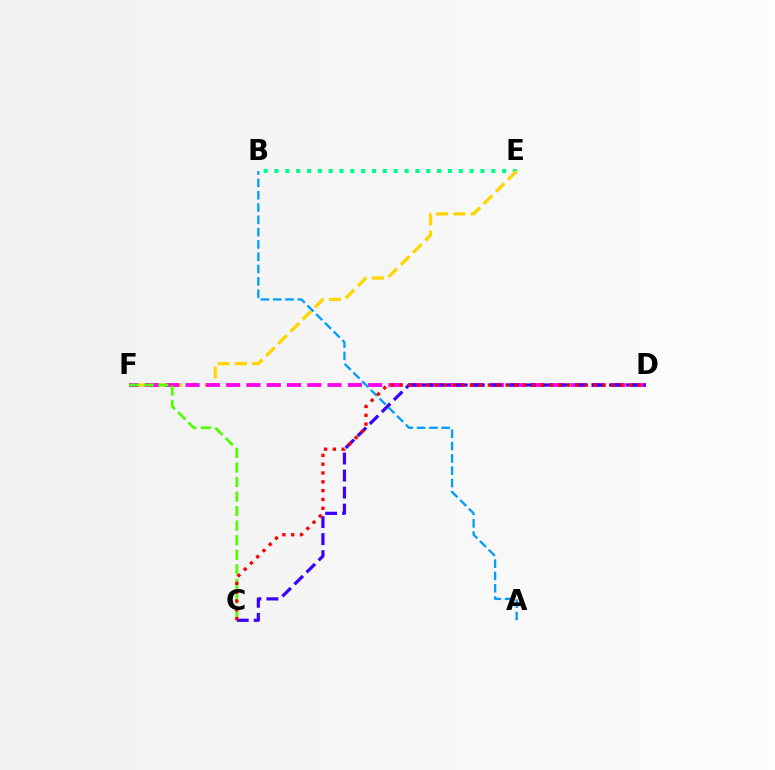{('B', 'E'): [{'color': '#00ff86', 'line_style': 'dotted', 'thickness': 2.95}], ('E', 'F'): [{'color': '#ffd500', 'line_style': 'dashed', 'thickness': 2.34}], ('D', 'F'): [{'color': '#ff00ed', 'line_style': 'dashed', 'thickness': 2.76}], ('C', 'F'): [{'color': '#4fff00', 'line_style': 'dashed', 'thickness': 1.98}], ('C', 'D'): [{'color': '#3700ff', 'line_style': 'dashed', 'thickness': 2.31}, {'color': '#ff0000', 'line_style': 'dotted', 'thickness': 2.4}], ('A', 'B'): [{'color': '#009eff', 'line_style': 'dashed', 'thickness': 1.67}]}